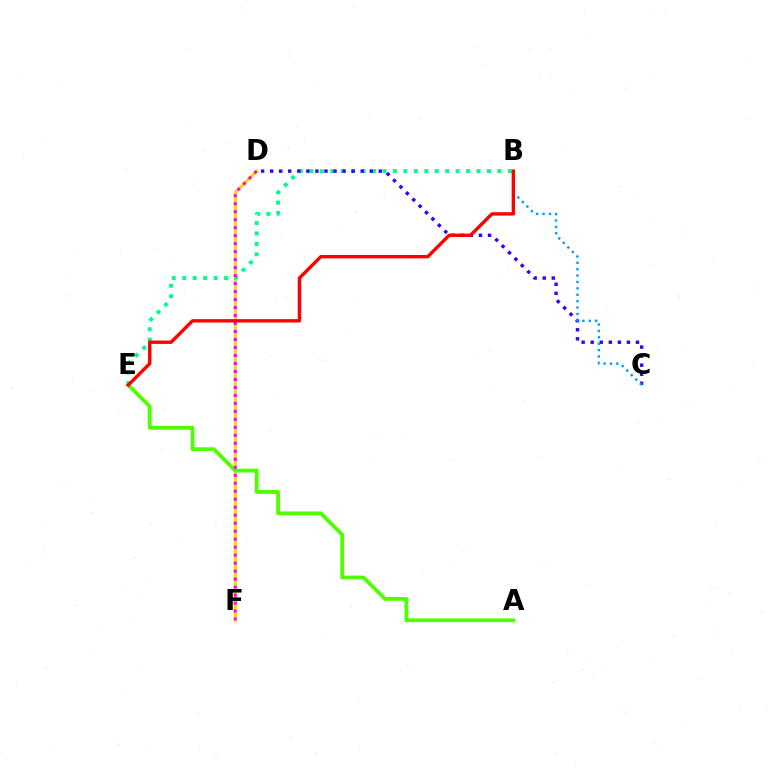{('D', 'F'): [{'color': '#ffd500', 'line_style': 'solid', 'thickness': 2.24}, {'color': '#ff00ed', 'line_style': 'dotted', 'thickness': 2.17}], ('B', 'E'): [{'color': '#00ff86', 'line_style': 'dotted', 'thickness': 2.84}, {'color': '#ff0000', 'line_style': 'solid', 'thickness': 2.43}], ('A', 'E'): [{'color': '#4fff00', 'line_style': 'solid', 'thickness': 2.73}], ('C', 'D'): [{'color': '#3700ff', 'line_style': 'dotted', 'thickness': 2.46}], ('B', 'C'): [{'color': '#009eff', 'line_style': 'dotted', 'thickness': 1.74}]}